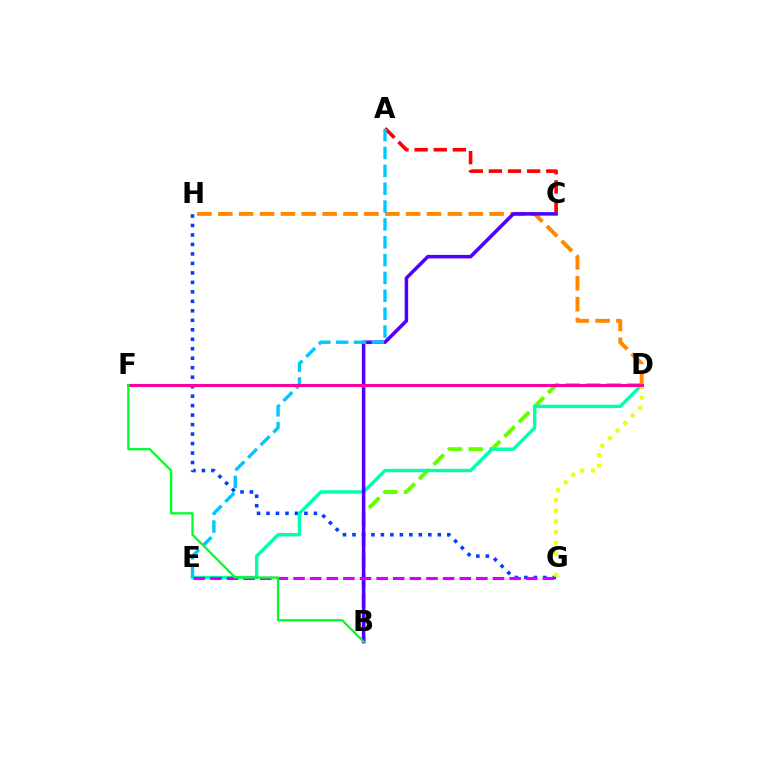{('G', 'H'): [{'color': '#003fff', 'line_style': 'dotted', 'thickness': 2.58}], ('A', 'C'): [{'color': '#ff0000', 'line_style': 'dashed', 'thickness': 2.6}], ('D', 'H'): [{'color': '#ff8800', 'line_style': 'dashed', 'thickness': 2.84}], ('B', 'D'): [{'color': '#66ff00', 'line_style': 'dashed', 'thickness': 2.8}], ('D', 'E'): [{'color': '#00ffaf', 'line_style': 'solid', 'thickness': 2.44}], ('D', 'G'): [{'color': '#eeff00', 'line_style': 'dotted', 'thickness': 2.91}], ('B', 'C'): [{'color': '#4f00ff', 'line_style': 'solid', 'thickness': 2.53}], ('A', 'E'): [{'color': '#00c7ff', 'line_style': 'dashed', 'thickness': 2.43}], ('E', 'G'): [{'color': '#d600ff', 'line_style': 'dashed', 'thickness': 2.26}], ('D', 'F'): [{'color': '#ff00a0', 'line_style': 'solid', 'thickness': 2.22}], ('B', 'F'): [{'color': '#00ff27', 'line_style': 'solid', 'thickness': 1.64}]}